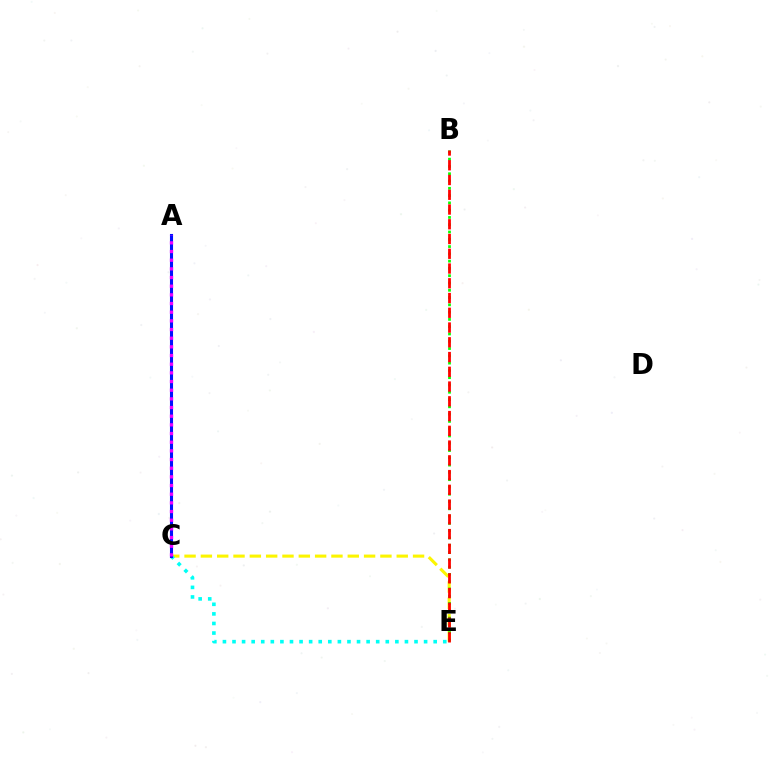{('C', 'E'): [{'color': '#fcf500', 'line_style': 'dashed', 'thickness': 2.22}, {'color': '#00fff6', 'line_style': 'dotted', 'thickness': 2.6}], ('B', 'E'): [{'color': '#08ff00', 'line_style': 'dotted', 'thickness': 1.98}, {'color': '#ff0000', 'line_style': 'dashed', 'thickness': 2.0}], ('A', 'C'): [{'color': '#0010ff', 'line_style': 'solid', 'thickness': 2.22}, {'color': '#ee00ff', 'line_style': 'dotted', 'thickness': 2.35}]}